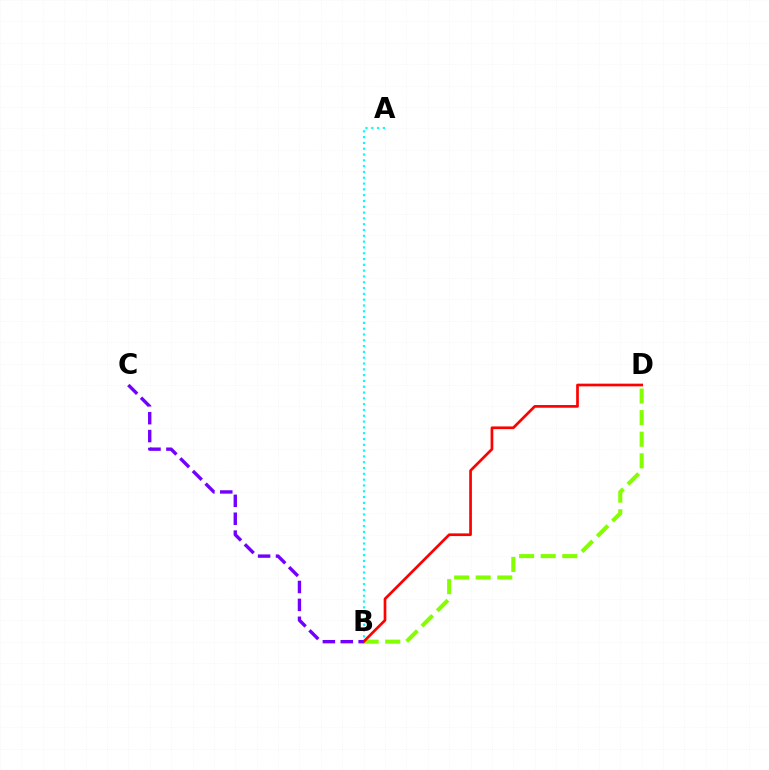{('A', 'B'): [{'color': '#00fff6', 'line_style': 'dotted', 'thickness': 1.58}], ('B', 'D'): [{'color': '#84ff00', 'line_style': 'dashed', 'thickness': 2.93}, {'color': '#ff0000', 'line_style': 'solid', 'thickness': 1.94}], ('B', 'C'): [{'color': '#7200ff', 'line_style': 'dashed', 'thickness': 2.43}]}